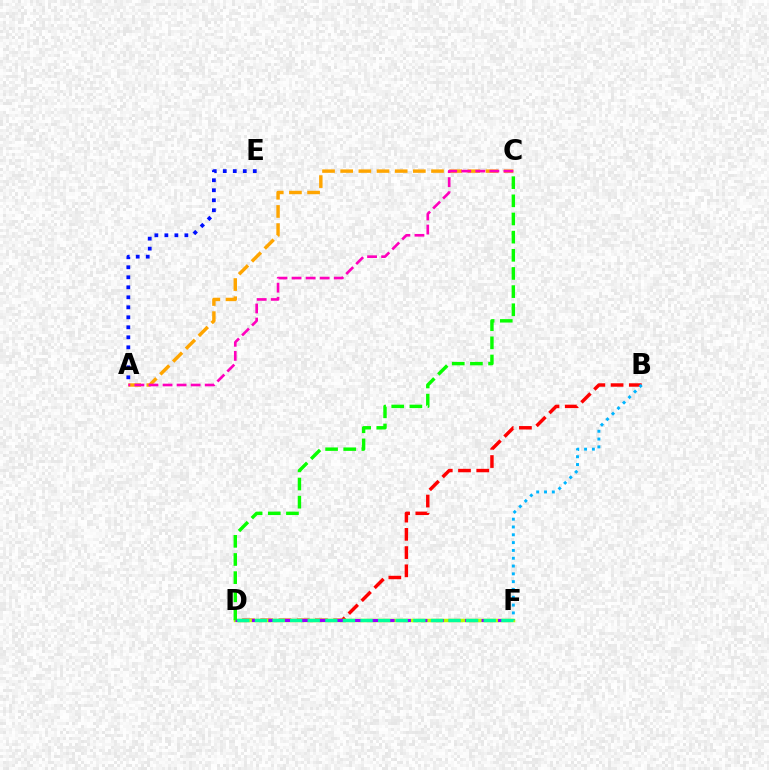{('A', 'C'): [{'color': '#ffa500', 'line_style': 'dashed', 'thickness': 2.47}, {'color': '#ff00bd', 'line_style': 'dashed', 'thickness': 1.91}], ('B', 'D'): [{'color': '#ff0000', 'line_style': 'dashed', 'thickness': 2.48}], ('D', 'F'): [{'color': '#b3ff00', 'line_style': 'solid', 'thickness': 2.5}, {'color': '#9b00ff', 'line_style': 'dashed', 'thickness': 2.23}, {'color': '#00ff9d', 'line_style': 'dashed', 'thickness': 2.39}], ('A', 'E'): [{'color': '#0010ff', 'line_style': 'dotted', 'thickness': 2.72}], ('B', 'F'): [{'color': '#00b5ff', 'line_style': 'dotted', 'thickness': 2.12}], ('C', 'D'): [{'color': '#08ff00', 'line_style': 'dashed', 'thickness': 2.47}]}